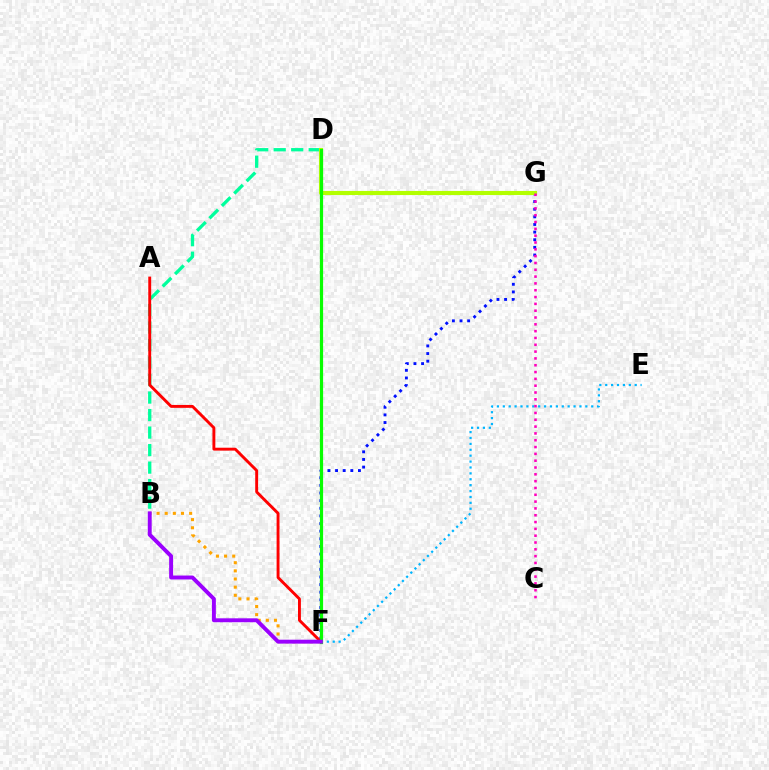{('E', 'F'): [{'color': '#00b5ff', 'line_style': 'dotted', 'thickness': 1.6}], ('B', 'D'): [{'color': '#00ff9d', 'line_style': 'dashed', 'thickness': 2.38}], ('F', 'G'): [{'color': '#0010ff', 'line_style': 'dotted', 'thickness': 2.07}], ('B', 'F'): [{'color': '#ffa500', 'line_style': 'dotted', 'thickness': 2.21}, {'color': '#9b00ff', 'line_style': 'solid', 'thickness': 2.82}], ('A', 'F'): [{'color': '#ff0000', 'line_style': 'solid', 'thickness': 2.09}], ('D', 'G'): [{'color': '#b3ff00', 'line_style': 'solid', 'thickness': 2.95}], ('D', 'F'): [{'color': '#08ff00', 'line_style': 'solid', 'thickness': 2.3}], ('C', 'G'): [{'color': '#ff00bd', 'line_style': 'dotted', 'thickness': 1.85}]}